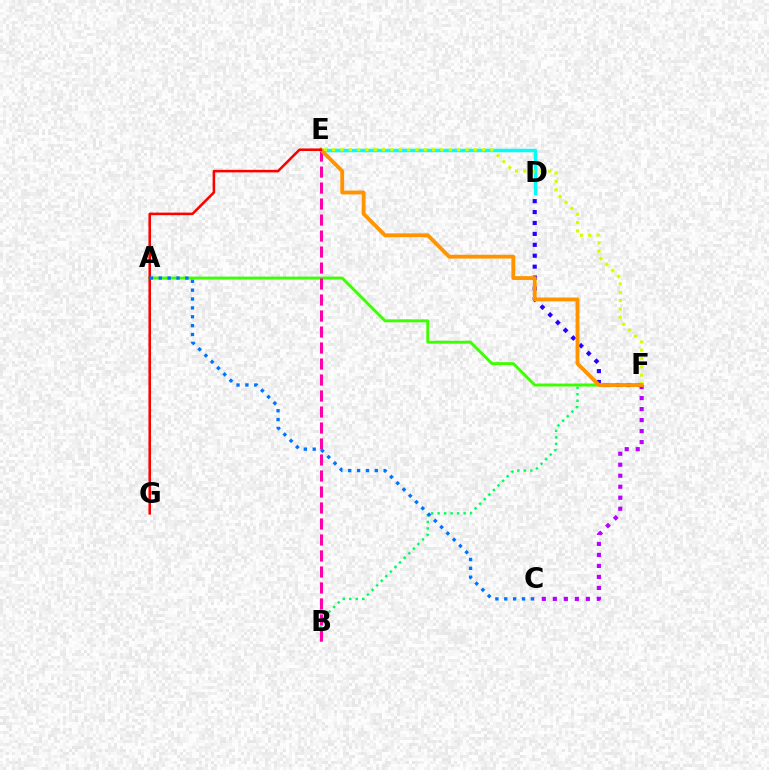{('B', 'F'): [{'color': '#00ff5c', 'line_style': 'dotted', 'thickness': 1.76}], ('D', 'E'): [{'color': '#00fff6', 'line_style': 'solid', 'thickness': 2.49}], ('C', 'F'): [{'color': '#b900ff', 'line_style': 'dotted', 'thickness': 2.99}], ('A', 'F'): [{'color': '#3dff00', 'line_style': 'solid', 'thickness': 2.1}], ('D', 'F'): [{'color': '#2500ff', 'line_style': 'dotted', 'thickness': 2.97}], ('B', 'E'): [{'color': '#ff00ac', 'line_style': 'dashed', 'thickness': 2.17}], ('E', 'F'): [{'color': '#d1ff00', 'line_style': 'dotted', 'thickness': 2.26}, {'color': '#ff9400', 'line_style': 'solid', 'thickness': 2.76}], ('E', 'G'): [{'color': '#ff0000', 'line_style': 'solid', 'thickness': 1.84}], ('A', 'C'): [{'color': '#0074ff', 'line_style': 'dotted', 'thickness': 2.41}]}